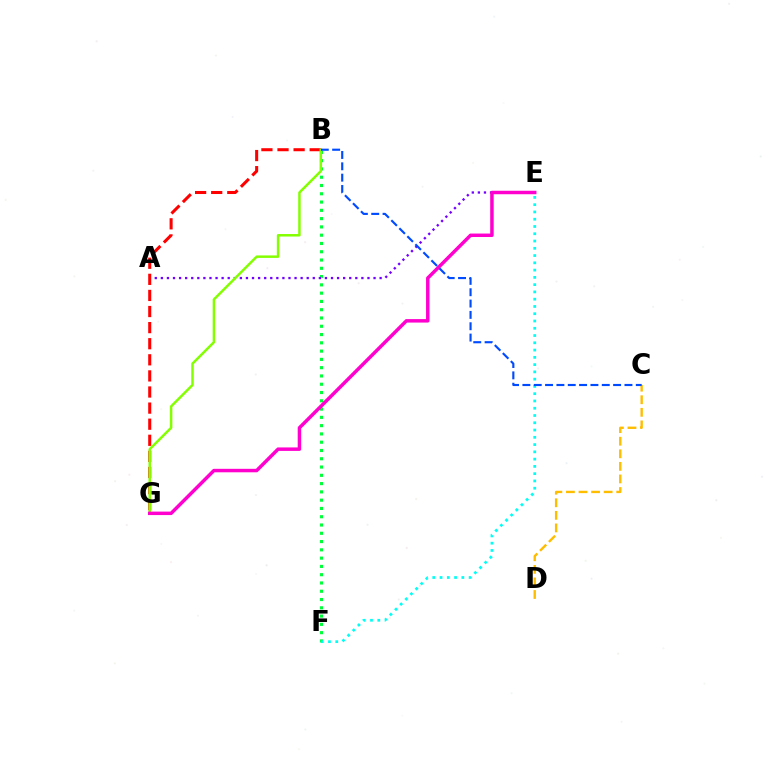{('B', 'F'): [{'color': '#00ff39', 'line_style': 'dotted', 'thickness': 2.25}], ('A', 'E'): [{'color': '#7200ff', 'line_style': 'dotted', 'thickness': 1.65}], ('B', 'G'): [{'color': '#ff0000', 'line_style': 'dashed', 'thickness': 2.19}, {'color': '#84ff00', 'line_style': 'solid', 'thickness': 1.79}], ('C', 'D'): [{'color': '#ffbd00', 'line_style': 'dashed', 'thickness': 1.71}], ('E', 'F'): [{'color': '#00fff6', 'line_style': 'dotted', 'thickness': 1.98}], ('E', 'G'): [{'color': '#ff00cf', 'line_style': 'solid', 'thickness': 2.5}], ('B', 'C'): [{'color': '#004bff', 'line_style': 'dashed', 'thickness': 1.54}]}